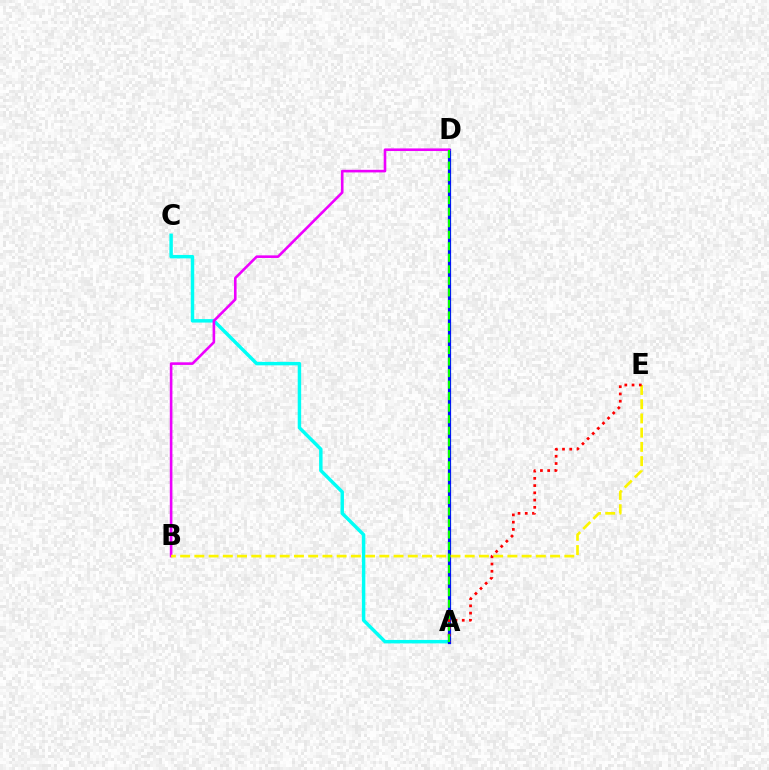{('A', 'C'): [{'color': '#00fff6', 'line_style': 'solid', 'thickness': 2.48}], ('A', 'D'): [{'color': '#0010ff', 'line_style': 'solid', 'thickness': 2.31}, {'color': '#08ff00', 'line_style': 'dashed', 'thickness': 1.57}], ('B', 'D'): [{'color': '#ee00ff', 'line_style': 'solid', 'thickness': 1.88}], ('B', 'E'): [{'color': '#fcf500', 'line_style': 'dashed', 'thickness': 1.93}], ('A', 'E'): [{'color': '#ff0000', 'line_style': 'dotted', 'thickness': 1.97}]}